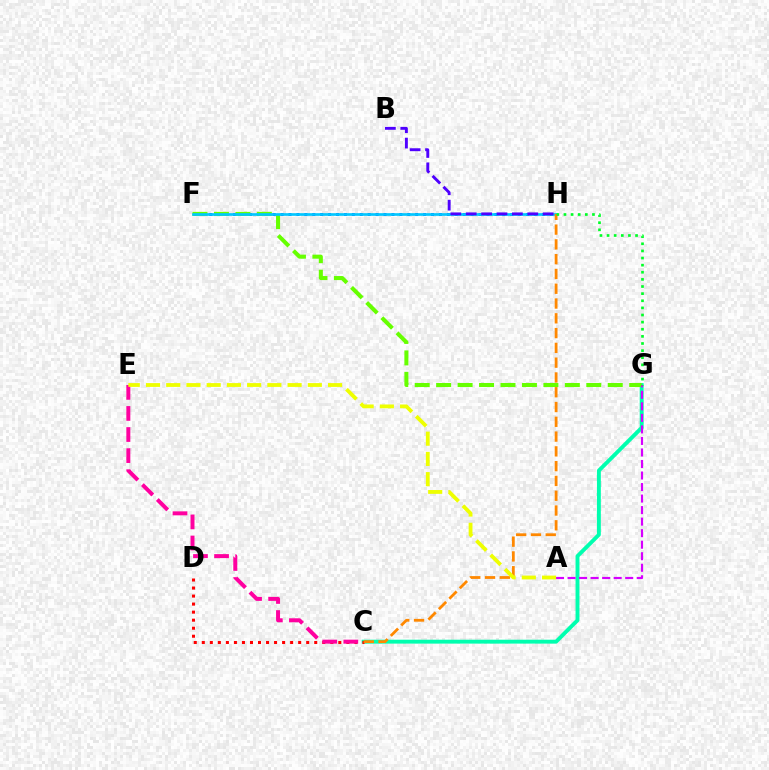{('C', 'G'): [{'color': '#00ffaf', 'line_style': 'solid', 'thickness': 2.81}], ('F', 'H'): [{'color': '#003fff', 'line_style': 'dotted', 'thickness': 2.15}, {'color': '#00c7ff', 'line_style': 'solid', 'thickness': 1.91}], ('F', 'G'): [{'color': '#66ff00', 'line_style': 'dashed', 'thickness': 2.91}], ('A', 'G'): [{'color': '#d600ff', 'line_style': 'dashed', 'thickness': 1.57}], ('C', 'D'): [{'color': '#ff0000', 'line_style': 'dotted', 'thickness': 2.18}], ('C', 'H'): [{'color': '#ff8800', 'line_style': 'dashed', 'thickness': 2.01}], ('C', 'E'): [{'color': '#ff00a0', 'line_style': 'dashed', 'thickness': 2.86}], ('B', 'H'): [{'color': '#4f00ff', 'line_style': 'dashed', 'thickness': 2.09}], ('A', 'E'): [{'color': '#eeff00', 'line_style': 'dashed', 'thickness': 2.75}], ('G', 'H'): [{'color': '#00ff27', 'line_style': 'dotted', 'thickness': 1.93}]}